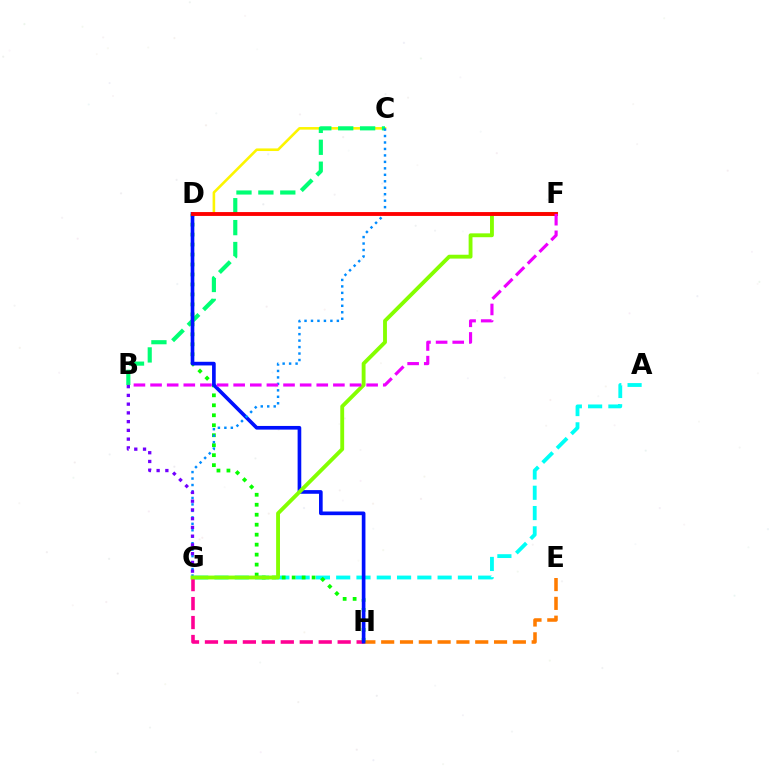{('A', 'G'): [{'color': '#00fff6', 'line_style': 'dashed', 'thickness': 2.76}], ('C', 'D'): [{'color': '#fcf500', 'line_style': 'solid', 'thickness': 1.87}], ('B', 'C'): [{'color': '#00ff74', 'line_style': 'dashed', 'thickness': 2.98}], ('E', 'H'): [{'color': '#ff7c00', 'line_style': 'dashed', 'thickness': 2.56}], ('G', 'H'): [{'color': '#ff0094', 'line_style': 'dashed', 'thickness': 2.58}], ('D', 'H'): [{'color': '#08ff00', 'line_style': 'dotted', 'thickness': 2.71}, {'color': '#0010ff', 'line_style': 'solid', 'thickness': 2.64}], ('C', 'G'): [{'color': '#008cff', 'line_style': 'dotted', 'thickness': 1.76}], ('F', 'G'): [{'color': '#84ff00', 'line_style': 'solid', 'thickness': 2.78}], ('D', 'F'): [{'color': '#ff0000', 'line_style': 'solid', 'thickness': 2.78}], ('B', 'F'): [{'color': '#ee00ff', 'line_style': 'dashed', 'thickness': 2.26}], ('B', 'G'): [{'color': '#7200ff', 'line_style': 'dotted', 'thickness': 2.38}]}